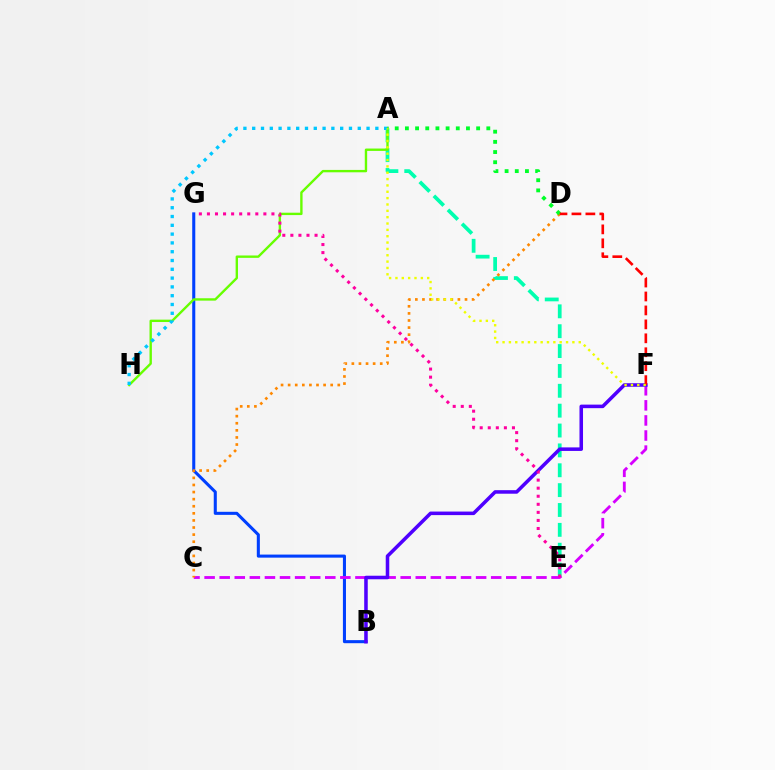{('A', 'E'): [{'color': '#00ffaf', 'line_style': 'dashed', 'thickness': 2.7}], ('B', 'G'): [{'color': '#003fff', 'line_style': 'solid', 'thickness': 2.21}], ('A', 'H'): [{'color': '#66ff00', 'line_style': 'solid', 'thickness': 1.71}, {'color': '#00c7ff', 'line_style': 'dotted', 'thickness': 2.39}], ('C', 'F'): [{'color': '#d600ff', 'line_style': 'dashed', 'thickness': 2.05}], ('C', 'D'): [{'color': '#ff8800', 'line_style': 'dotted', 'thickness': 1.93}], ('B', 'F'): [{'color': '#4f00ff', 'line_style': 'solid', 'thickness': 2.55}], ('E', 'G'): [{'color': '#ff00a0', 'line_style': 'dotted', 'thickness': 2.19}], ('A', 'D'): [{'color': '#00ff27', 'line_style': 'dotted', 'thickness': 2.77}], ('D', 'F'): [{'color': '#ff0000', 'line_style': 'dashed', 'thickness': 1.89}], ('A', 'F'): [{'color': '#eeff00', 'line_style': 'dotted', 'thickness': 1.72}]}